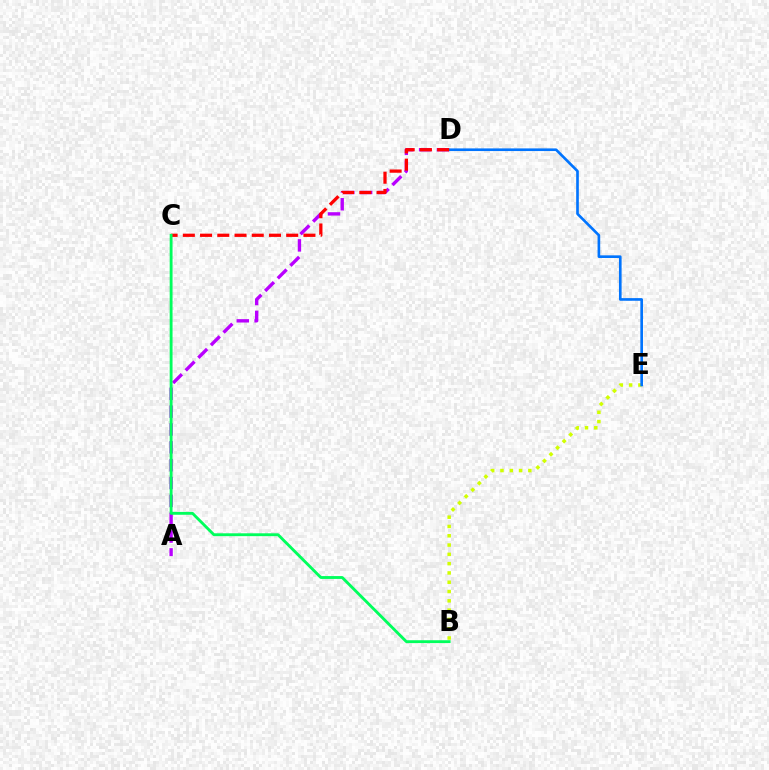{('A', 'D'): [{'color': '#b900ff', 'line_style': 'dashed', 'thickness': 2.42}], ('B', 'E'): [{'color': '#d1ff00', 'line_style': 'dotted', 'thickness': 2.53}], ('D', 'E'): [{'color': '#0074ff', 'line_style': 'solid', 'thickness': 1.91}], ('C', 'D'): [{'color': '#ff0000', 'line_style': 'dashed', 'thickness': 2.34}], ('B', 'C'): [{'color': '#00ff5c', 'line_style': 'solid', 'thickness': 2.06}]}